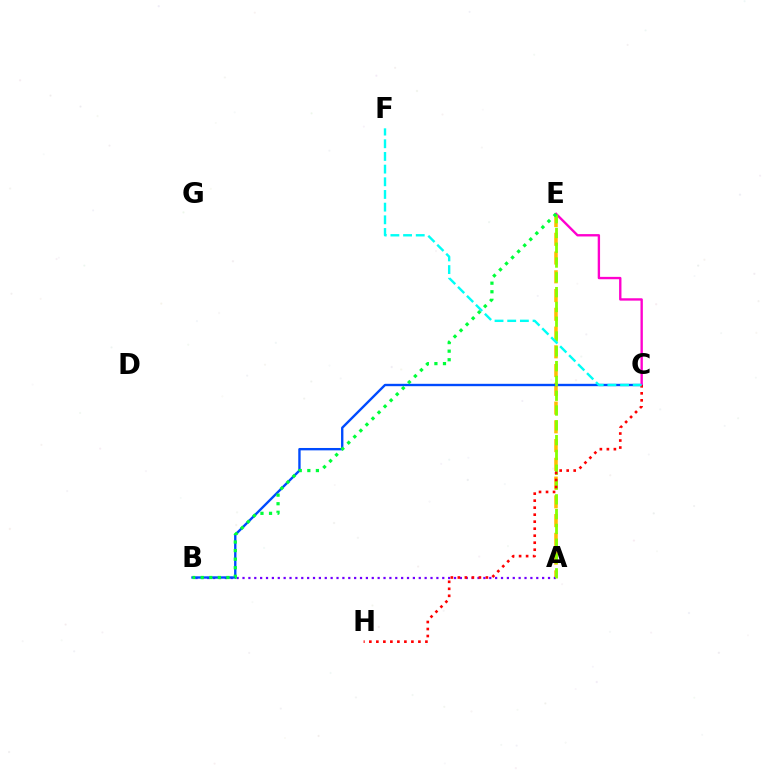{('A', 'E'): [{'color': '#ffbd00', 'line_style': 'dashed', 'thickness': 2.55}, {'color': '#84ff00', 'line_style': 'dashed', 'thickness': 2.01}], ('A', 'B'): [{'color': '#7200ff', 'line_style': 'dotted', 'thickness': 1.6}], ('B', 'C'): [{'color': '#004bff', 'line_style': 'solid', 'thickness': 1.71}], ('C', 'E'): [{'color': '#ff00cf', 'line_style': 'solid', 'thickness': 1.7}], ('C', 'H'): [{'color': '#ff0000', 'line_style': 'dotted', 'thickness': 1.9}], ('B', 'E'): [{'color': '#00ff39', 'line_style': 'dotted', 'thickness': 2.33}], ('C', 'F'): [{'color': '#00fff6', 'line_style': 'dashed', 'thickness': 1.72}]}